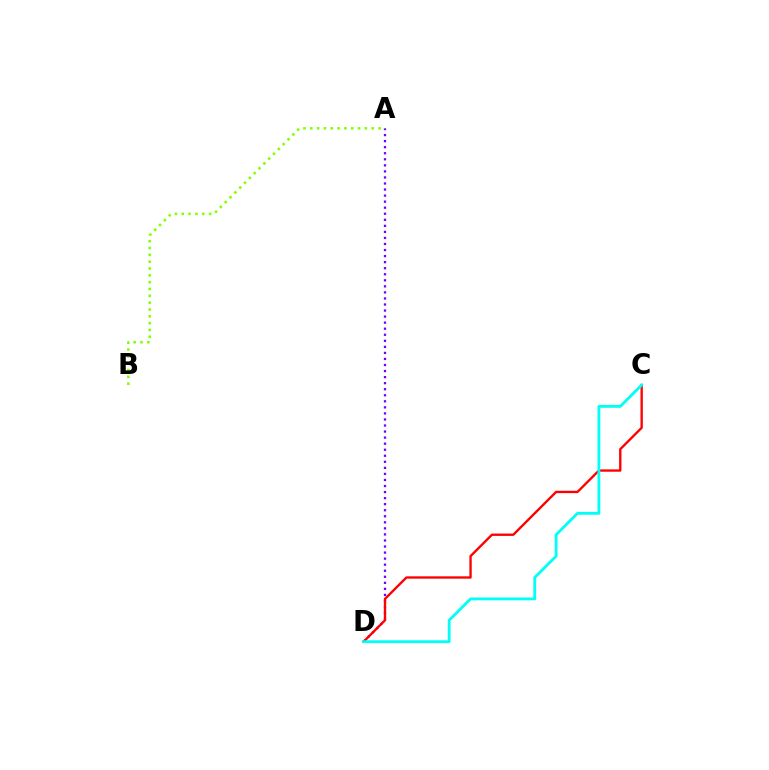{('A', 'D'): [{'color': '#7200ff', 'line_style': 'dotted', 'thickness': 1.64}], ('C', 'D'): [{'color': '#ff0000', 'line_style': 'solid', 'thickness': 1.69}, {'color': '#00fff6', 'line_style': 'solid', 'thickness': 2.02}], ('A', 'B'): [{'color': '#84ff00', 'line_style': 'dotted', 'thickness': 1.86}]}